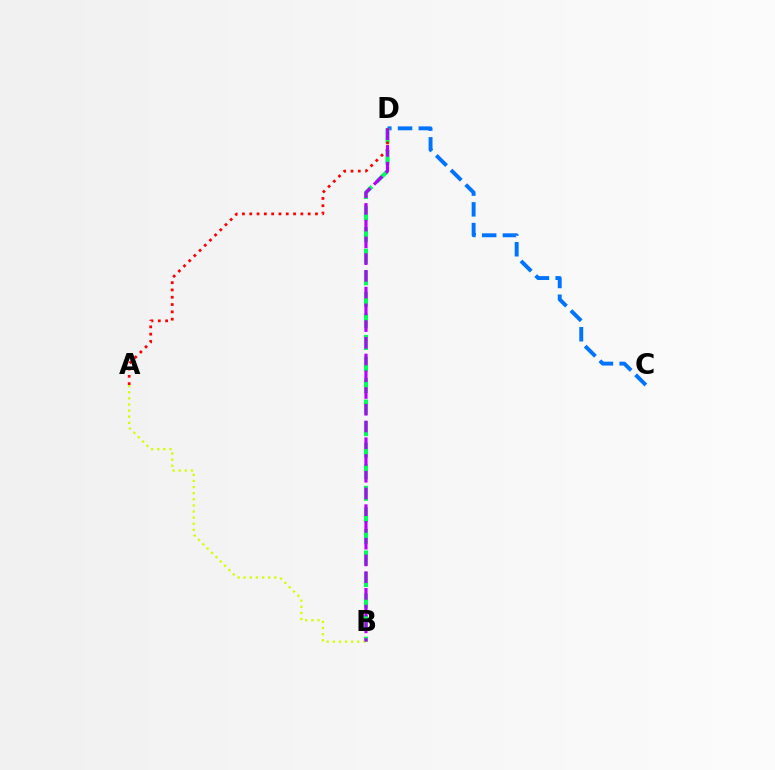{('C', 'D'): [{'color': '#0074ff', 'line_style': 'dashed', 'thickness': 2.82}], ('B', 'D'): [{'color': '#00ff5c', 'line_style': 'dashed', 'thickness': 2.93}, {'color': '#b900ff', 'line_style': 'dashed', 'thickness': 2.27}], ('A', 'D'): [{'color': '#ff0000', 'line_style': 'dotted', 'thickness': 1.98}], ('A', 'B'): [{'color': '#d1ff00', 'line_style': 'dotted', 'thickness': 1.66}]}